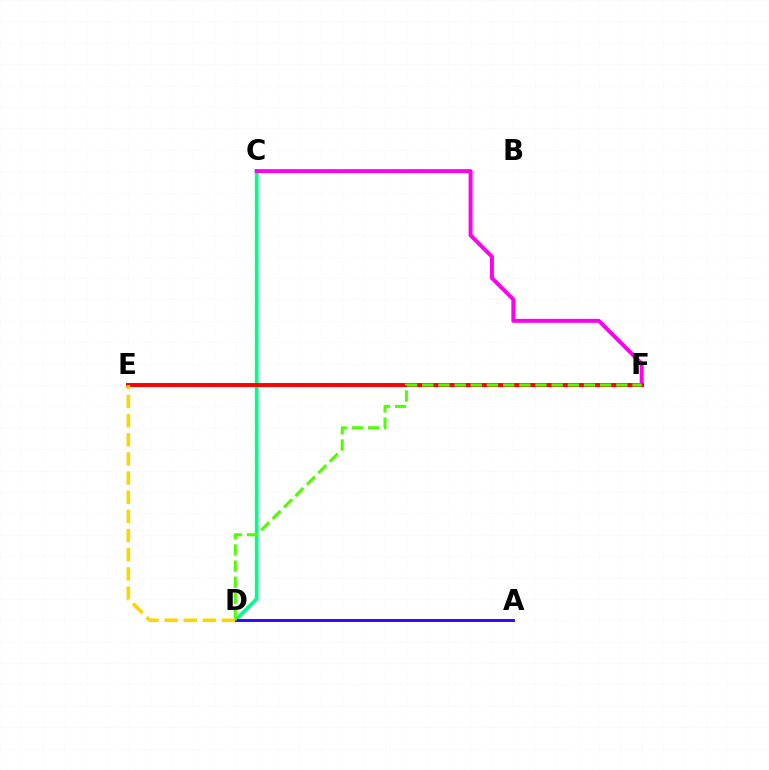{('C', 'D'): [{'color': '#00ff86', 'line_style': 'solid', 'thickness': 2.65}], ('E', 'F'): [{'color': '#009eff', 'line_style': 'solid', 'thickness': 2.31}, {'color': '#ff0000', 'line_style': 'solid', 'thickness': 2.81}], ('C', 'F'): [{'color': '#ff00ed', 'line_style': 'solid', 'thickness': 2.83}], ('A', 'D'): [{'color': '#3700ff', 'line_style': 'solid', 'thickness': 2.09}], ('D', 'F'): [{'color': '#4fff00', 'line_style': 'dashed', 'thickness': 2.2}], ('D', 'E'): [{'color': '#ffd500', 'line_style': 'dashed', 'thickness': 2.6}]}